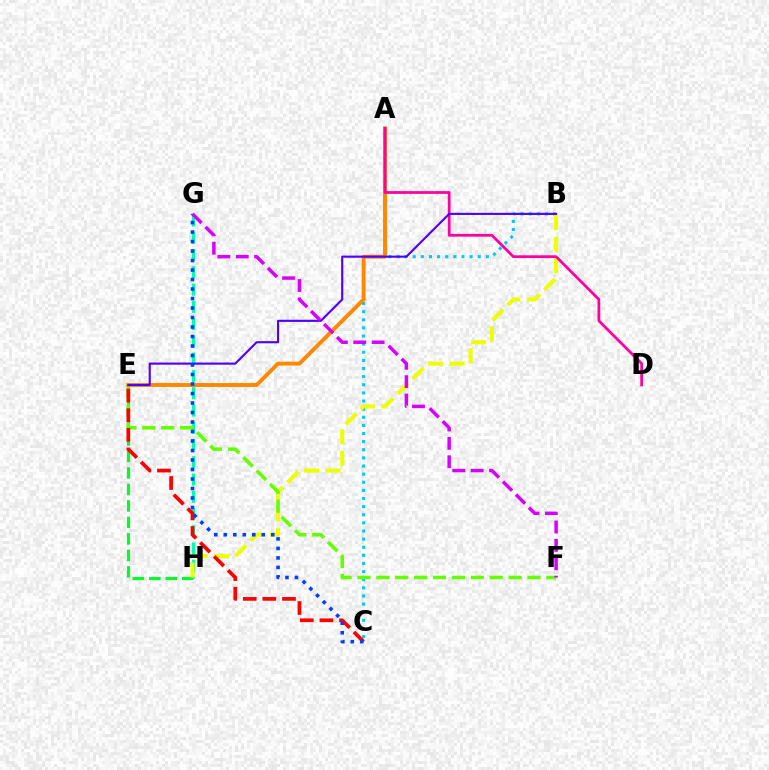{('E', 'H'): [{'color': '#00ff27', 'line_style': 'dashed', 'thickness': 2.24}], ('G', 'H'): [{'color': '#00ffaf', 'line_style': 'dashed', 'thickness': 2.35}], ('B', 'C'): [{'color': '#00c7ff', 'line_style': 'dotted', 'thickness': 2.21}], ('B', 'H'): [{'color': '#eeff00', 'line_style': 'dashed', 'thickness': 2.92}], ('E', 'F'): [{'color': '#66ff00', 'line_style': 'dashed', 'thickness': 2.57}], ('C', 'E'): [{'color': '#ff0000', 'line_style': 'dashed', 'thickness': 2.66}], ('A', 'E'): [{'color': '#ff8800', 'line_style': 'solid', 'thickness': 2.81}], ('A', 'D'): [{'color': '#ff00a0', 'line_style': 'solid', 'thickness': 1.98}], ('B', 'E'): [{'color': '#4f00ff', 'line_style': 'solid', 'thickness': 1.53}], ('C', 'G'): [{'color': '#003fff', 'line_style': 'dotted', 'thickness': 2.58}], ('F', 'G'): [{'color': '#d600ff', 'line_style': 'dashed', 'thickness': 2.5}]}